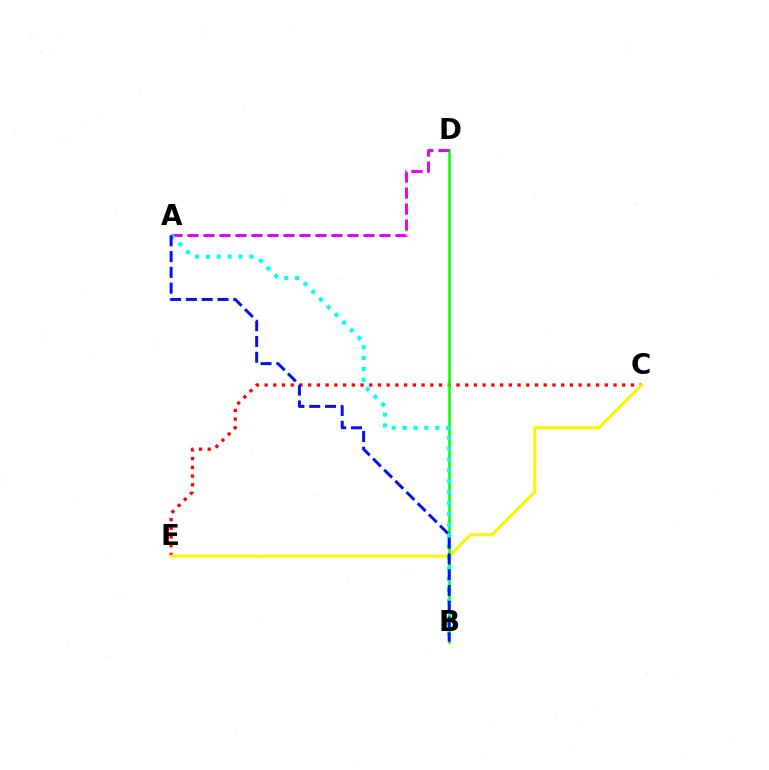{('C', 'E'): [{'color': '#ff0000', 'line_style': 'dotted', 'thickness': 2.37}, {'color': '#fcf500', 'line_style': 'solid', 'thickness': 2.16}], ('B', 'D'): [{'color': '#08ff00', 'line_style': 'solid', 'thickness': 1.85}], ('A', 'D'): [{'color': '#ee00ff', 'line_style': 'dashed', 'thickness': 2.17}], ('A', 'B'): [{'color': '#00fff6', 'line_style': 'dotted', 'thickness': 2.96}, {'color': '#0010ff', 'line_style': 'dashed', 'thickness': 2.14}]}